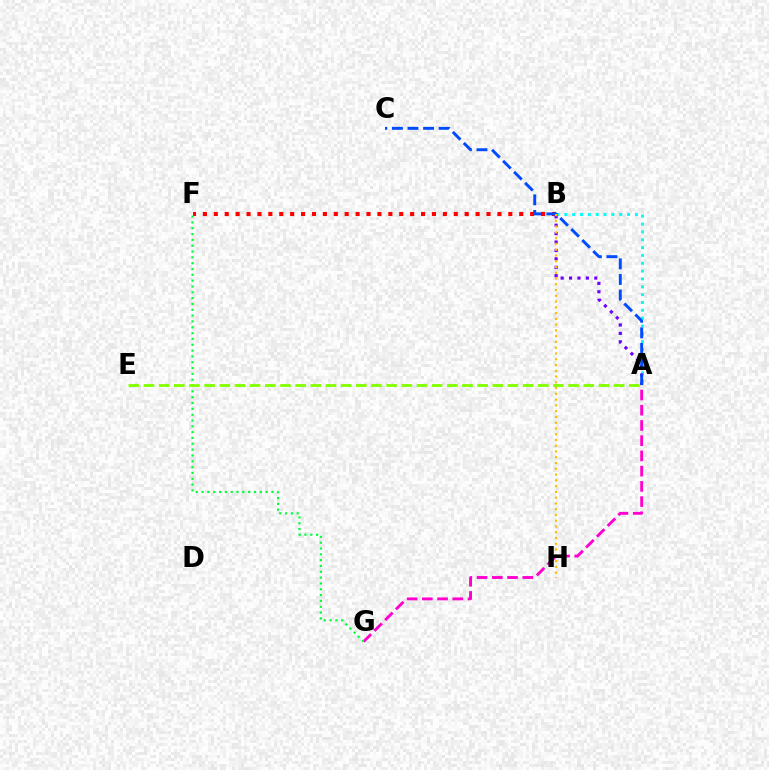{('B', 'F'): [{'color': '#ff0000', 'line_style': 'dotted', 'thickness': 2.96}], ('A', 'B'): [{'color': '#00fff6', 'line_style': 'dotted', 'thickness': 2.13}, {'color': '#7200ff', 'line_style': 'dotted', 'thickness': 2.29}], ('A', 'C'): [{'color': '#004bff', 'line_style': 'dashed', 'thickness': 2.11}], ('A', 'G'): [{'color': '#ff00cf', 'line_style': 'dashed', 'thickness': 2.07}], ('F', 'G'): [{'color': '#00ff39', 'line_style': 'dotted', 'thickness': 1.58}], ('B', 'H'): [{'color': '#ffbd00', 'line_style': 'dotted', 'thickness': 1.57}], ('A', 'E'): [{'color': '#84ff00', 'line_style': 'dashed', 'thickness': 2.06}]}